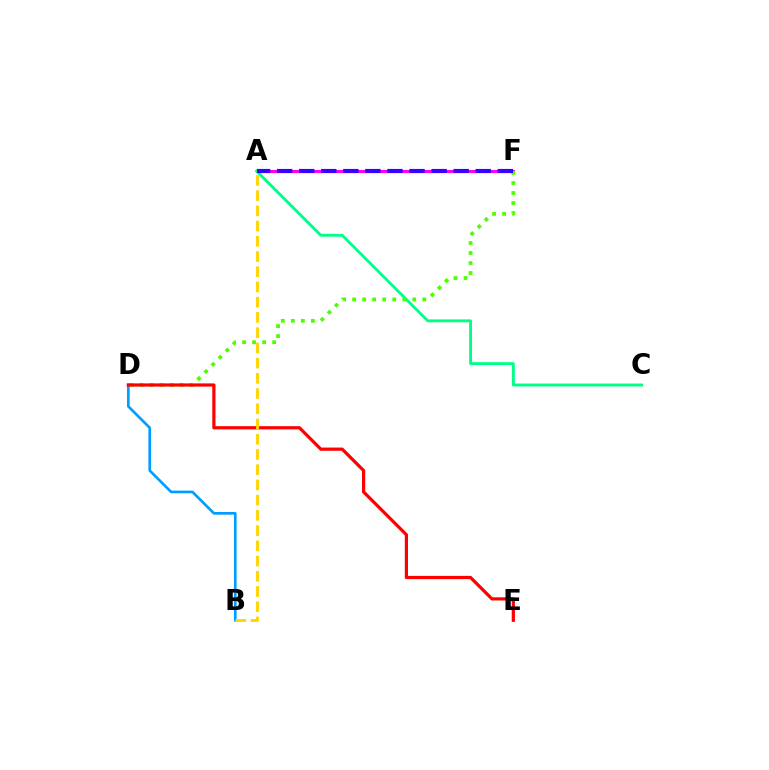{('B', 'D'): [{'color': '#009eff', 'line_style': 'solid', 'thickness': 1.93}], ('A', 'F'): [{'color': '#ff00ed', 'line_style': 'solid', 'thickness': 2.2}, {'color': '#3700ff', 'line_style': 'dashed', 'thickness': 3.0}], ('A', 'C'): [{'color': '#00ff86', 'line_style': 'solid', 'thickness': 2.07}], ('D', 'F'): [{'color': '#4fff00', 'line_style': 'dotted', 'thickness': 2.72}], ('D', 'E'): [{'color': '#ff0000', 'line_style': 'solid', 'thickness': 2.32}], ('A', 'B'): [{'color': '#ffd500', 'line_style': 'dashed', 'thickness': 2.07}]}